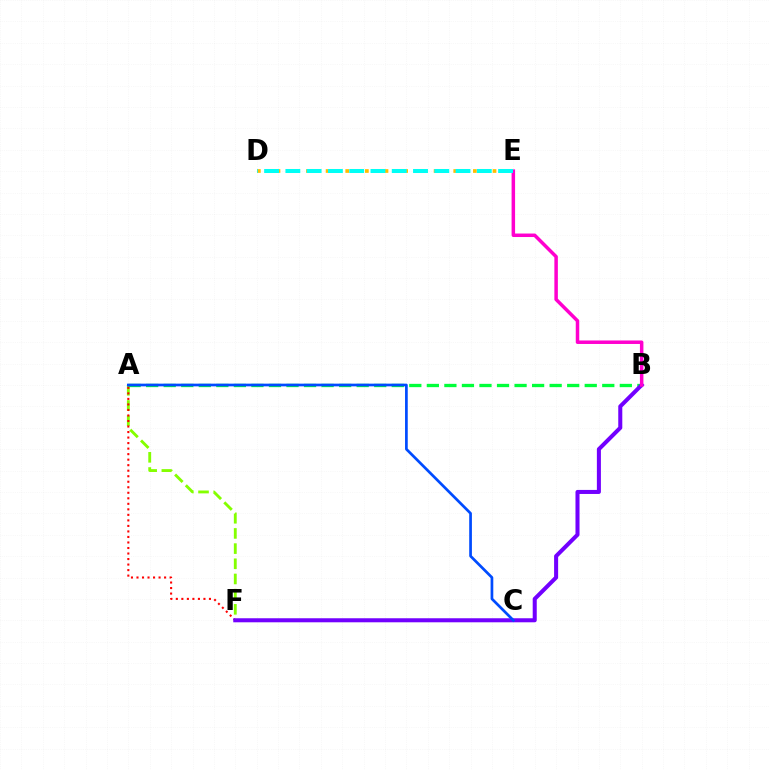{('A', 'F'): [{'color': '#84ff00', 'line_style': 'dashed', 'thickness': 2.06}, {'color': '#ff0000', 'line_style': 'dotted', 'thickness': 1.5}], ('A', 'B'): [{'color': '#00ff39', 'line_style': 'dashed', 'thickness': 2.38}], ('B', 'F'): [{'color': '#7200ff', 'line_style': 'solid', 'thickness': 2.91}], ('D', 'E'): [{'color': '#ffbd00', 'line_style': 'dotted', 'thickness': 2.67}, {'color': '#00fff6', 'line_style': 'dashed', 'thickness': 2.89}], ('B', 'E'): [{'color': '#ff00cf', 'line_style': 'solid', 'thickness': 2.52}], ('A', 'C'): [{'color': '#004bff', 'line_style': 'solid', 'thickness': 1.95}]}